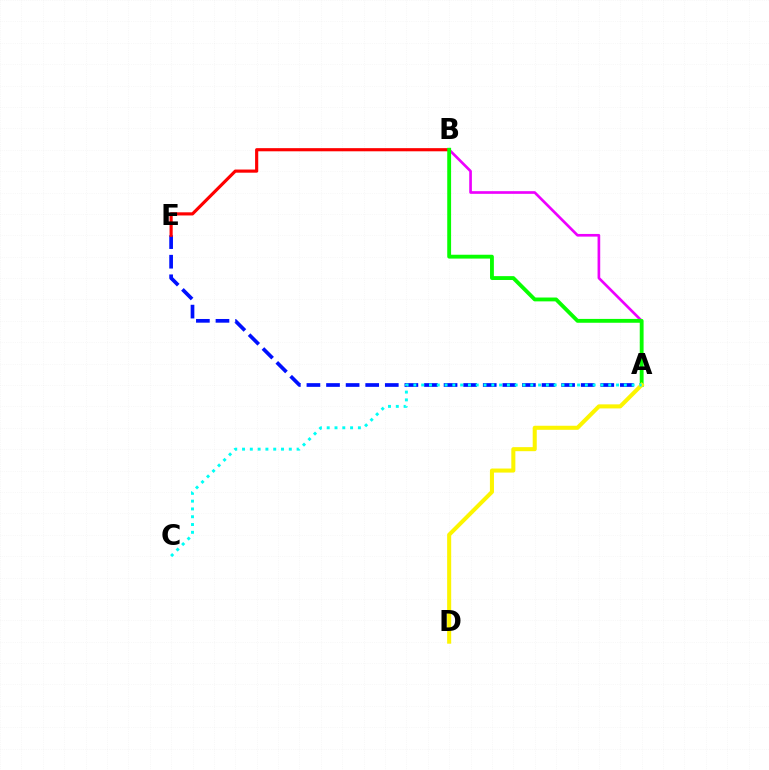{('A', 'B'): [{'color': '#ee00ff', 'line_style': 'solid', 'thickness': 1.92}, {'color': '#08ff00', 'line_style': 'solid', 'thickness': 2.77}], ('A', 'E'): [{'color': '#0010ff', 'line_style': 'dashed', 'thickness': 2.66}], ('B', 'E'): [{'color': '#ff0000', 'line_style': 'solid', 'thickness': 2.27}], ('A', 'D'): [{'color': '#fcf500', 'line_style': 'solid', 'thickness': 2.92}], ('A', 'C'): [{'color': '#00fff6', 'line_style': 'dotted', 'thickness': 2.12}]}